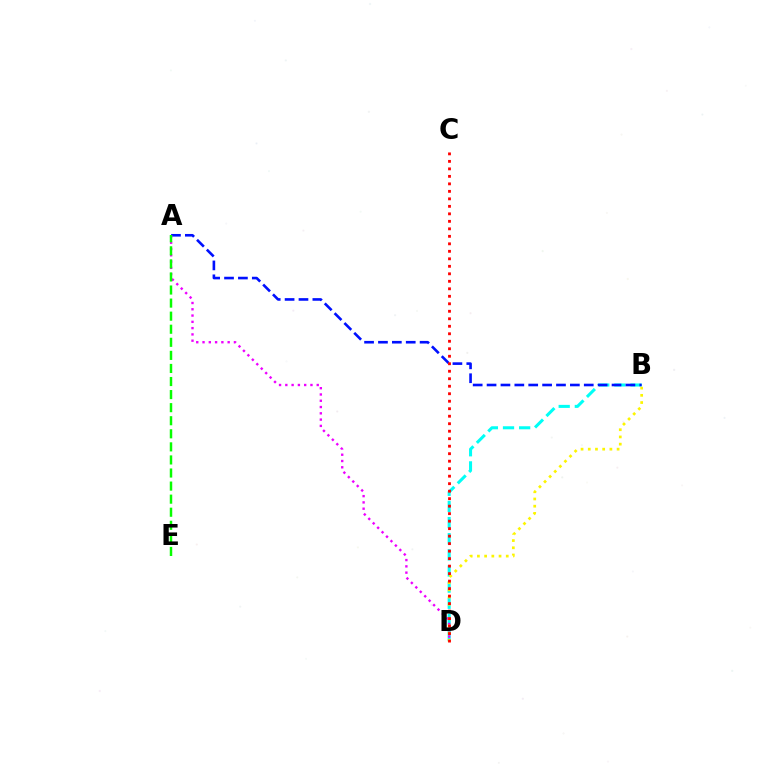{('B', 'D'): [{'color': '#00fff6', 'line_style': 'dashed', 'thickness': 2.19}, {'color': '#fcf500', 'line_style': 'dotted', 'thickness': 1.96}], ('A', 'B'): [{'color': '#0010ff', 'line_style': 'dashed', 'thickness': 1.89}], ('A', 'D'): [{'color': '#ee00ff', 'line_style': 'dotted', 'thickness': 1.71}], ('A', 'E'): [{'color': '#08ff00', 'line_style': 'dashed', 'thickness': 1.78}], ('C', 'D'): [{'color': '#ff0000', 'line_style': 'dotted', 'thickness': 2.04}]}